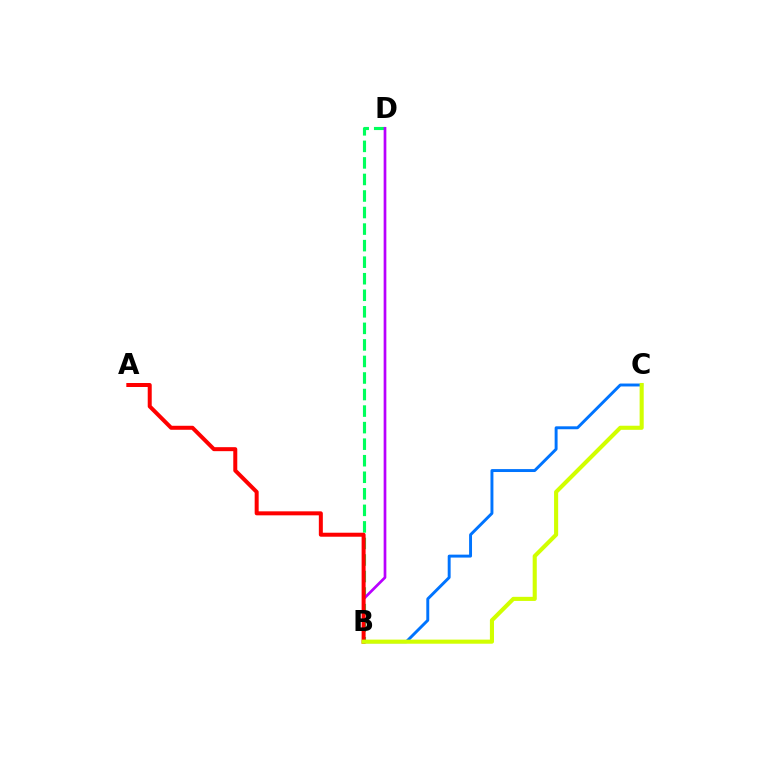{('B', 'D'): [{'color': '#00ff5c', 'line_style': 'dashed', 'thickness': 2.25}, {'color': '#b900ff', 'line_style': 'solid', 'thickness': 1.95}], ('B', 'C'): [{'color': '#0074ff', 'line_style': 'solid', 'thickness': 2.11}, {'color': '#d1ff00', 'line_style': 'solid', 'thickness': 2.95}], ('A', 'B'): [{'color': '#ff0000', 'line_style': 'solid', 'thickness': 2.88}]}